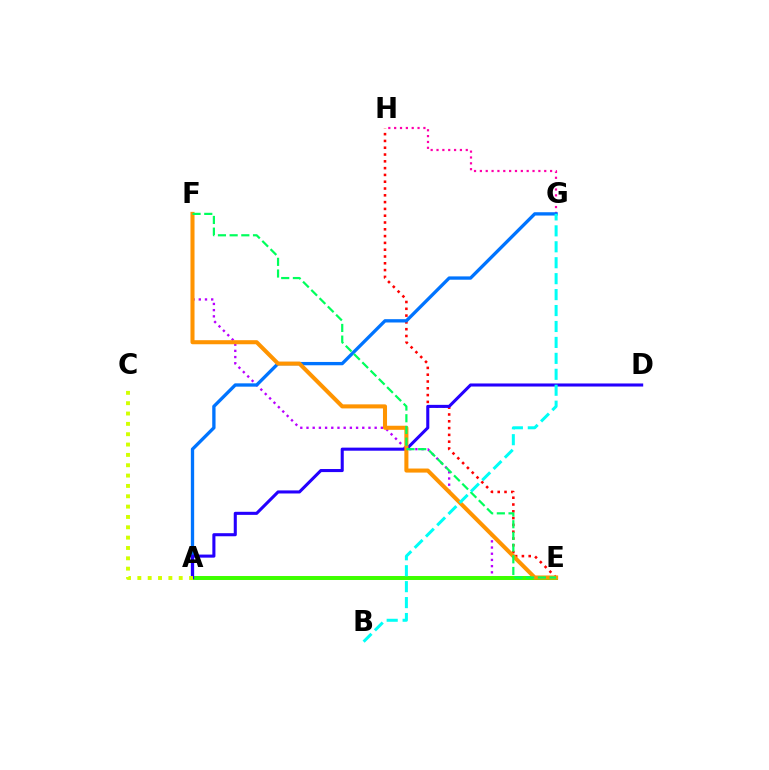{('E', 'F'): [{'color': '#b900ff', 'line_style': 'dotted', 'thickness': 1.68}, {'color': '#ff9400', 'line_style': 'solid', 'thickness': 2.92}, {'color': '#00ff5c', 'line_style': 'dashed', 'thickness': 1.59}], ('G', 'H'): [{'color': '#ff00ac', 'line_style': 'dotted', 'thickness': 1.59}], ('E', 'H'): [{'color': '#ff0000', 'line_style': 'dotted', 'thickness': 1.85}], ('A', 'E'): [{'color': '#3dff00', 'line_style': 'solid', 'thickness': 2.86}], ('A', 'G'): [{'color': '#0074ff', 'line_style': 'solid', 'thickness': 2.39}], ('A', 'D'): [{'color': '#2500ff', 'line_style': 'solid', 'thickness': 2.21}], ('A', 'C'): [{'color': '#d1ff00', 'line_style': 'dotted', 'thickness': 2.81}], ('B', 'G'): [{'color': '#00fff6', 'line_style': 'dashed', 'thickness': 2.17}]}